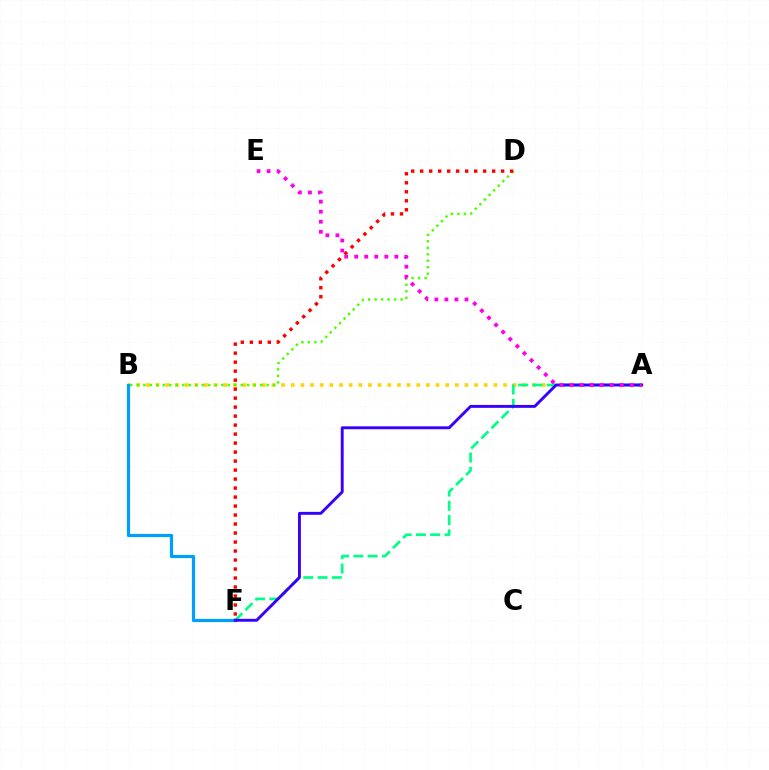{('A', 'B'): [{'color': '#ffd500', 'line_style': 'dotted', 'thickness': 2.62}], ('B', 'D'): [{'color': '#4fff00', 'line_style': 'dotted', 'thickness': 1.76}], ('D', 'F'): [{'color': '#ff0000', 'line_style': 'dotted', 'thickness': 2.44}], ('A', 'F'): [{'color': '#00ff86', 'line_style': 'dashed', 'thickness': 1.94}, {'color': '#3700ff', 'line_style': 'solid', 'thickness': 2.09}], ('B', 'F'): [{'color': '#009eff', 'line_style': 'solid', 'thickness': 2.32}], ('A', 'E'): [{'color': '#ff00ed', 'line_style': 'dotted', 'thickness': 2.73}]}